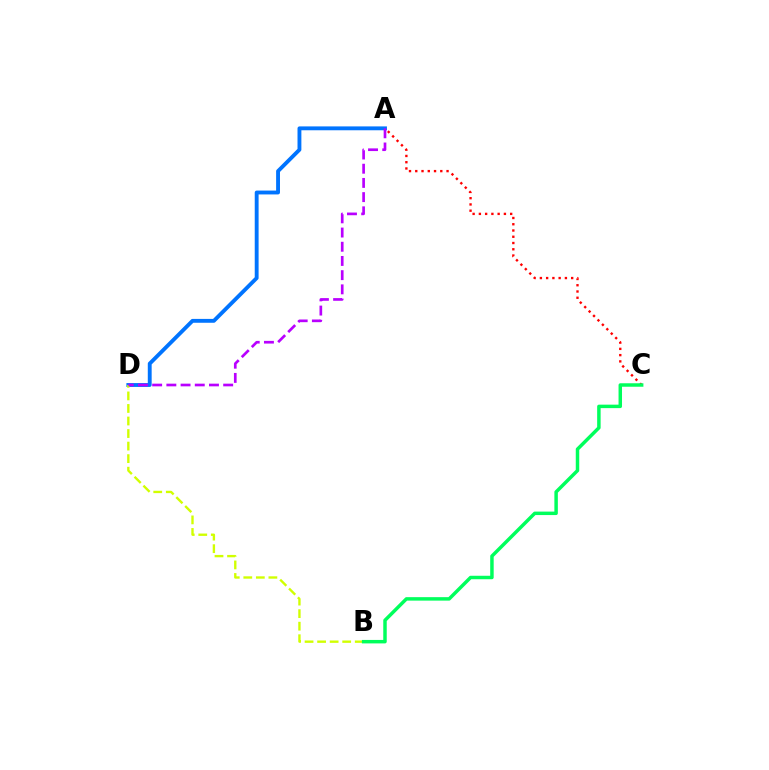{('A', 'C'): [{'color': '#ff0000', 'line_style': 'dotted', 'thickness': 1.7}], ('A', 'D'): [{'color': '#0074ff', 'line_style': 'solid', 'thickness': 2.78}, {'color': '#b900ff', 'line_style': 'dashed', 'thickness': 1.93}], ('B', 'D'): [{'color': '#d1ff00', 'line_style': 'dashed', 'thickness': 1.7}], ('B', 'C'): [{'color': '#00ff5c', 'line_style': 'solid', 'thickness': 2.5}]}